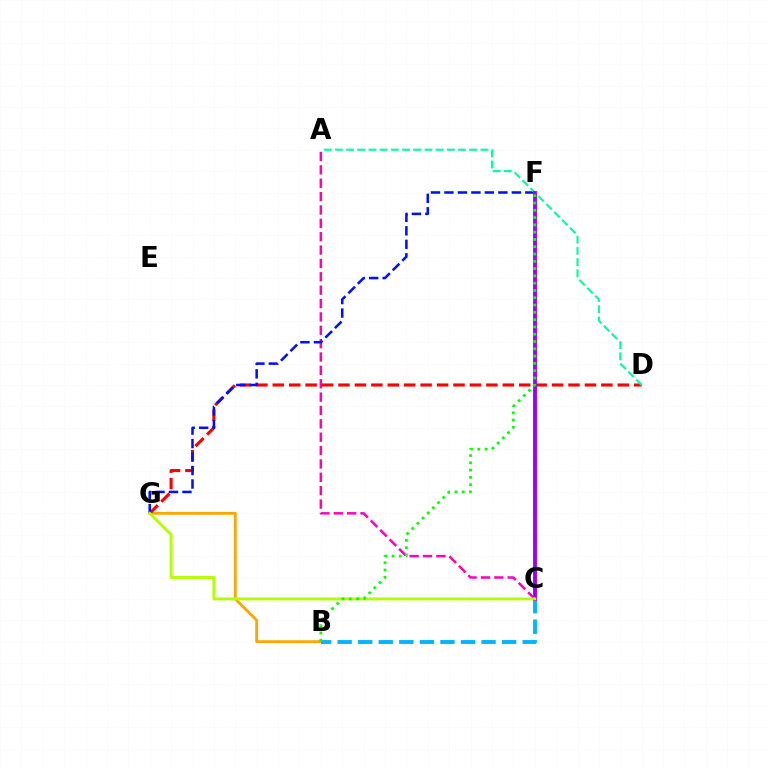{('B', 'G'): [{'color': '#ffa500', 'line_style': 'solid', 'thickness': 2.03}], ('A', 'C'): [{'color': '#ff00bd', 'line_style': 'dashed', 'thickness': 1.82}], ('D', 'G'): [{'color': '#ff0000', 'line_style': 'dashed', 'thickness': 2.23}], ('F', 'G'): [{'color': '#0010ff', 'line_style': 'dashed', 'thickness': 1.83}], ('A', 'D'): [{'color': '#00ff9d', 'line_style': 'dashed', 'thickness': 1.52}], ('B', 'C'): [{'color': '#00b5ff', 'line_style': 'dashed', 'thickness': 2.79}], ('C', 'F'): [{'color': '#9b00ff', 'line_style': 'solid', 'thickness': 2.78}], ('C', 'G'): [{'color': '#b3ff00', 'line_style': 'solid', 'thickness': 2.09}], ('B', 'F'): [{'color': '#08ff00', 'line_style': 'dotted', 'thickness': 1.98}]}